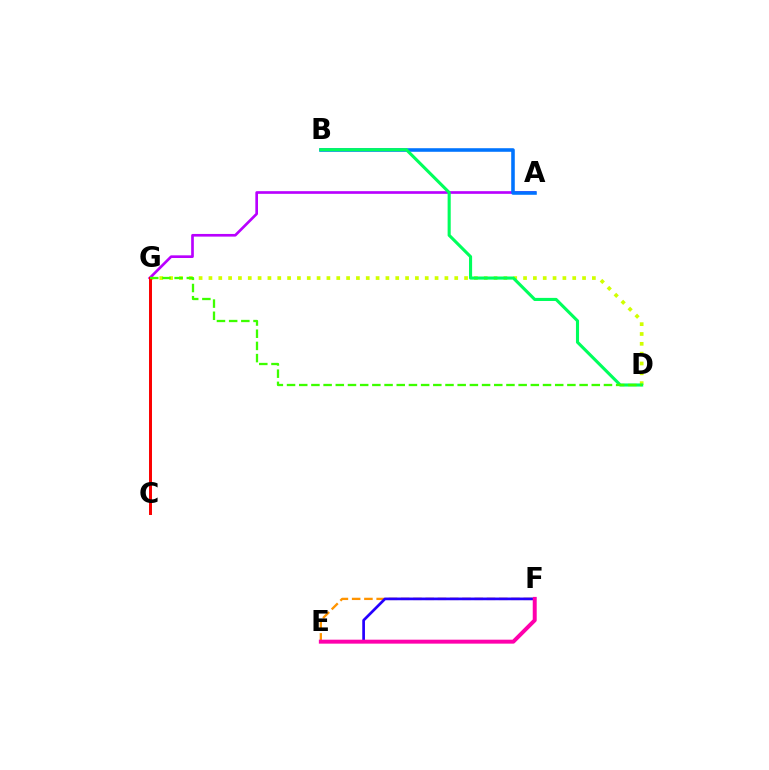{('D', 'G'): [{'color': '#d1ff00', 'line_style': 'dotted', 'thickness': 2.67}, {'color': '#3dff00', 'line_style': 'dashed', 'thickness': 1.66}], ('C', 'G'): [{'color': '#00fff6', 'line_style': 'solid', 'thickness': 2.03}, {'color': '#ff0000', 'line_style': 'solid', 'thickness': 2.12}], ('A', 'G'): [{'color': '#b900ff', 'line_style': 'solid', 'thickness': 1.92}], ('E', 'F'): [{'color': '#ff9400', 'line_style': 'dashed', 'thickness': 1.67}, {'color': '#2500ff', 'line_style': 'solid', 'thickness': 1.94}, {'color': '#ff00ac', 'line_style': 'solid', 'thickness': 2.85}], ('A', 'B'): [{'color': '#0074ff', 'line_style': 'solid', 'thickness': 2.57}], ('B', 'D'): [{'color': '#00ff5c', 'line_style': 'solid', 'thickness': 2.23}]}